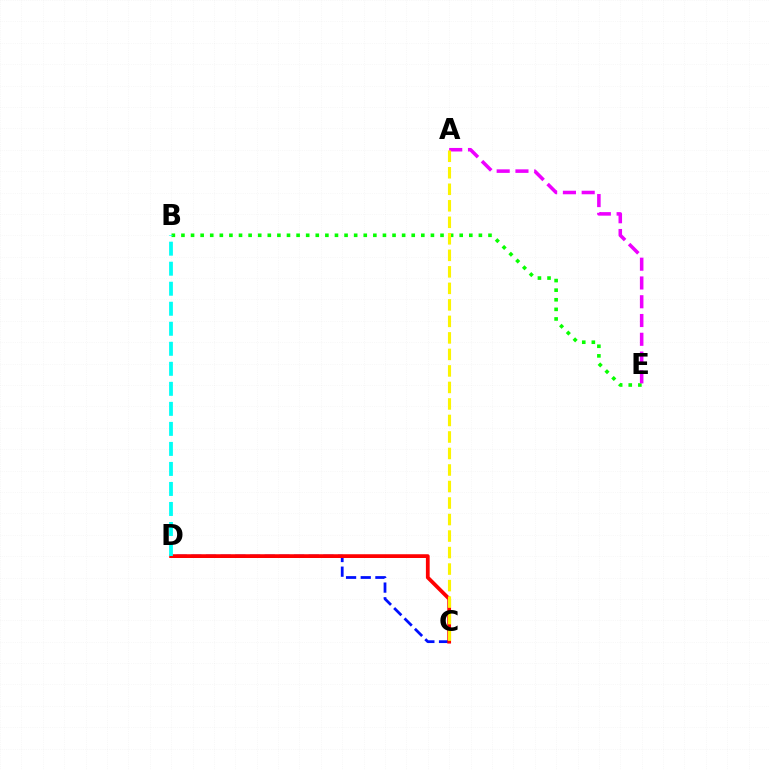{('B', 'E'): [{'color': '#08ff00', 'line_style': 'dotted', 'thickness': 2.61}], ('C', 'D'): [{'color': '#0010ff', 'line_style': 'dashed', 'thickness': 1.99}, {'color': '#ff0000', 'line_style': 'solid', 'thickness': 2.7}], ('A', 'E'): [{'color': '#ee00ff', 'line_style': 'dashed', 'thickness': 2.55}], ('A', 'C'): [{'color': '#fcf500', 'line_style': 'dashed', 'thickness': 2.24}], ('B', 'D'): [{'color': '#00fff6', 'line_style': 'dashed', 'thickness': 2.72}]}